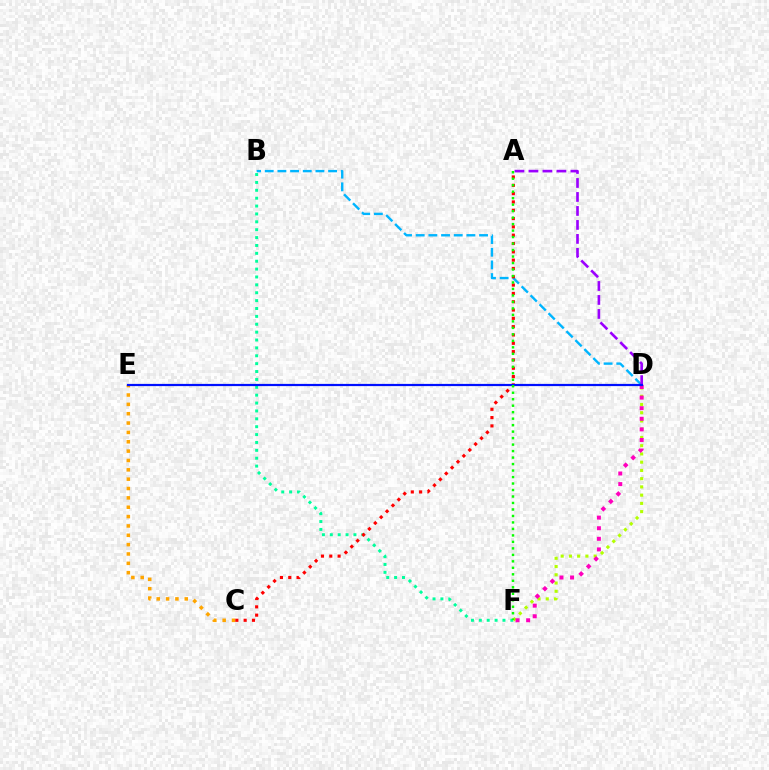{('C', 'E'): [{'color': '#ffa500', 'line_style': 'dotted', 'thickness': 2.54}], ('B', 'D'): [{'color': '#00b5ff', 'line_style': 'dashed', 'thickness': 1.72}], ('B', 'F'): [{'color': '#00ff9d', 'line_style': 'dotted', 'thickness': 2.14}], ('A', 'C'): [{'color': '#ff0000', 'line_style': 'dotted', 'thickness': 2.26}], ('D', 'F'): [{'color': '#b3ff00', 'line_style': 'dotted', 'thickness': 2.24}, {'color': '#ff00bd', 'line_style': 'dotted', 'thickness': 2.88}], ('A', 'D'): [{'color': '#9b00ff', 'line_style': 'dashed', 'thickness': 1.9}], ('D', 'E'): [{'color': '#0010ff', 'line_style': 'solid', 'thickness': 1.59}], ('A', 'F'): [{'color': '#08ff00', 'line_style': 'dotted', 'thickness': 1.76}]}